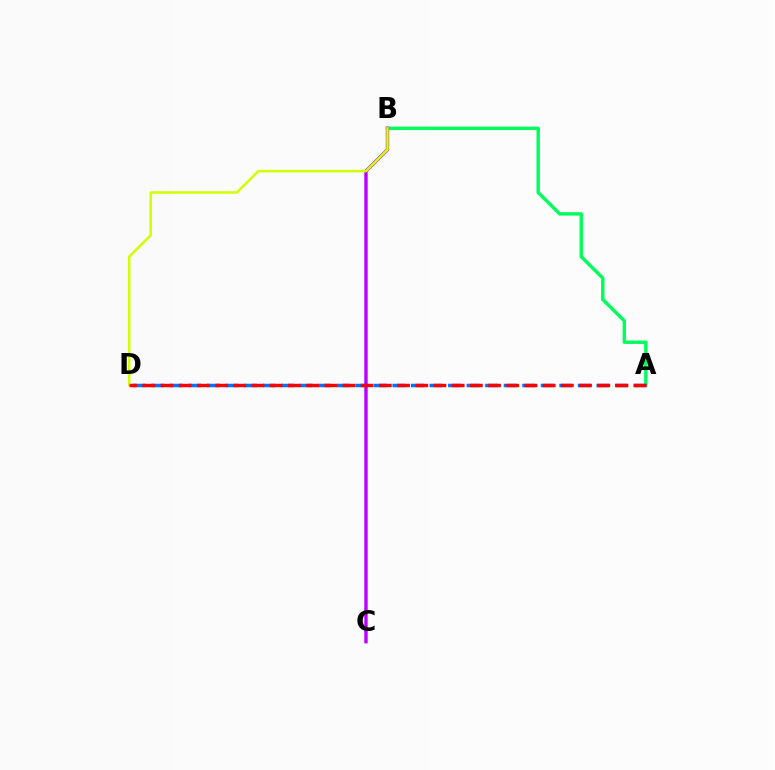{('A', 'B'): [{'color': '#00ff5c', 'line_style': 'solid', 'thickness': 2.46}], ('B', 'C'): [{'color': '#b900ff', 'line_style': 'solid', 'thickness': 2.43}], ('A', 'D'): [{'color': '#0074ff', 'line_style': 'dashed', 'thickness': 2.52}, {'color': '#ff0000', 'line_style': 'dashed', 'thickness': 2.47}], ('B', 'D'): [{'color': '#d1ff00', 'line_style': 'solid', 'thickness': 1.82}]}